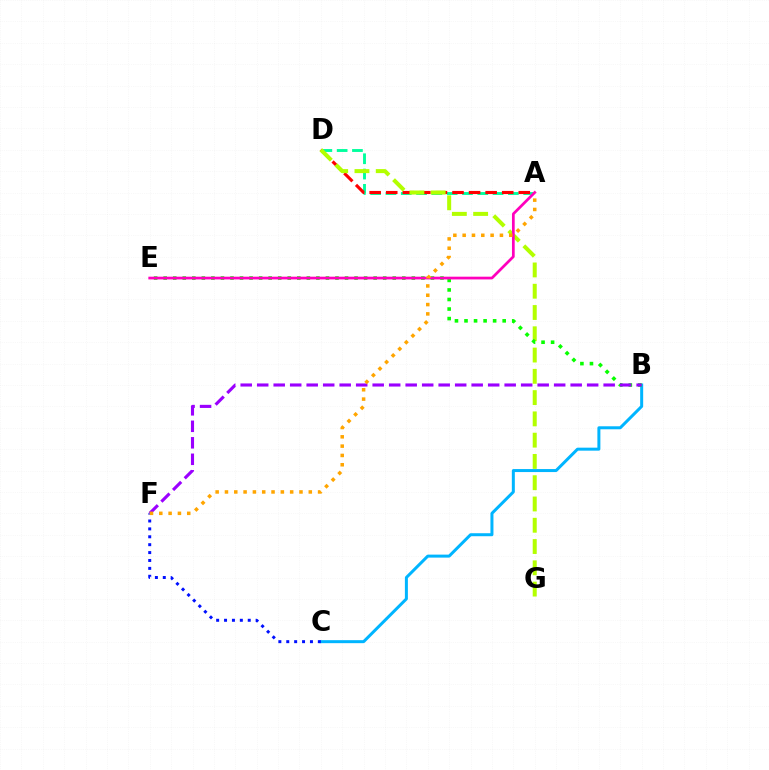{('A', 'D'): [{'color': '#00ff9d', 'line_style': 'dashed', 'thickness': 2.08}, {'color': '#ff0000', 'line_style': 'dashed', 'thickness': 2.25}], ('B', 'C'): [{'color': '#00b5ff', 'line_style': 'solid', 'thickness': 2.16}], ('C', 'F'): [{'color': '#0010ff', 'line_style': 'dotted', 'thickness': 2.15}], ('D', 'G'): [{'color': '#b3ff00', 'line_style': 'dashed', 'thickness': 2.89}], ('B', 'E'): [{'color': '#08ff00', 'line_style': 'dotted', 'thickness': 2.59}], ('B', 'F'): [{'color': '#9b00ff', 'line_style': 'dashed', 'thickness': 2.24}], ('A', 'E'): [{'color': '#ff00bd', 'line_style': 'solid', 'thickness': 1.97}], ('A', 'F'): [{'color': '#ffa500', 'line_style': 'dotted', 'thickness': 2.53}]}